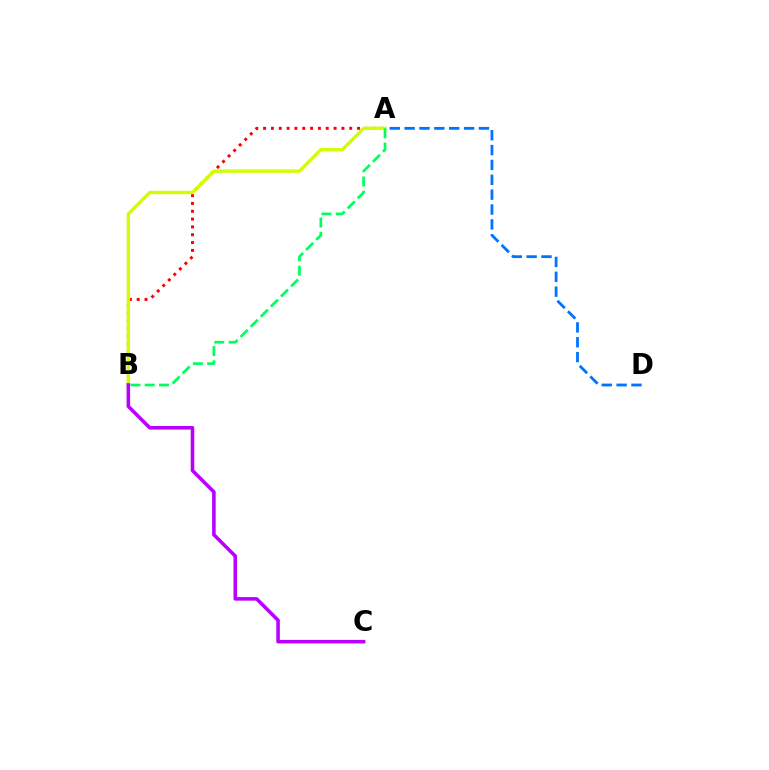{('A', 'B'): [{'color': '#ff0000', 'line_style': 'dotted', 'thickness': 2.13}, {'color': '#d1ff00', 'line_style': 'solid', 'thickness': 2.42}, {'color': '#00ff5c', 'line_style': 'dashed', 'thickness': 1.94}], ('A', 'D'): [{'color': '#0074ff', 'line_style': 'dashed', 'thickness': 2.02}], ('B', 'C'): [{'color': '#b900ff', 'line_style': 'solid', 'thickness': 2.56}]}